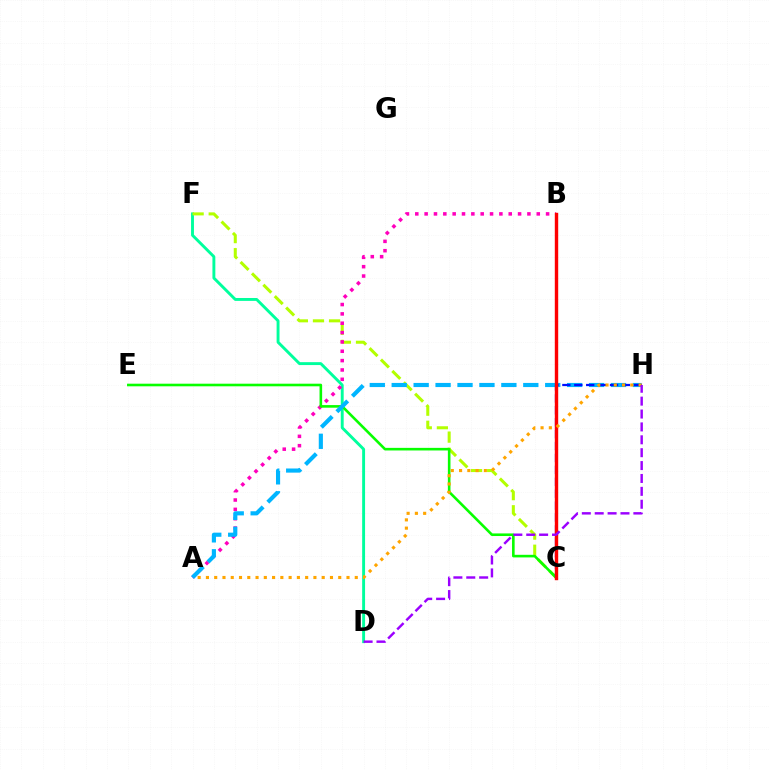{('D', 'F'): [{'color': '#00ff9d', 'line_style': 'solid', 'thickness': 2.09}], ('C', 'F'): [{'color': '#b3ff00', 'line_style': 'dashed', 'thickness': 2.19}], ('A', 'B'): [{'color': '#ff00bd', 'line_style': 'dotted', 'thickness': 2.54}], ('C', 'E'): [{'color': '#08ff00', 'line_style': 'solid', 'thickness': 1.88}], ('A', 'H'): [{'color': '#00b5ff', 'line_style': 'dashed', 'thickness': 2.98}, {'color': '#ffa500', 'line_style': 'dotted', 'thickness': 2.25}], ('C', 'H'): [{'color': '#0010ff', 'line_style': 'dashed', 'thickness': 1.62}], ('B', 'C'): [{'color': '#ff0000', 'line_style': 'solid', 'thickness': 2.44}], ('D', 'H'): [{'color': '#9b00ff', 'line_style': 'dashed', 'thickness': 1.75}]}